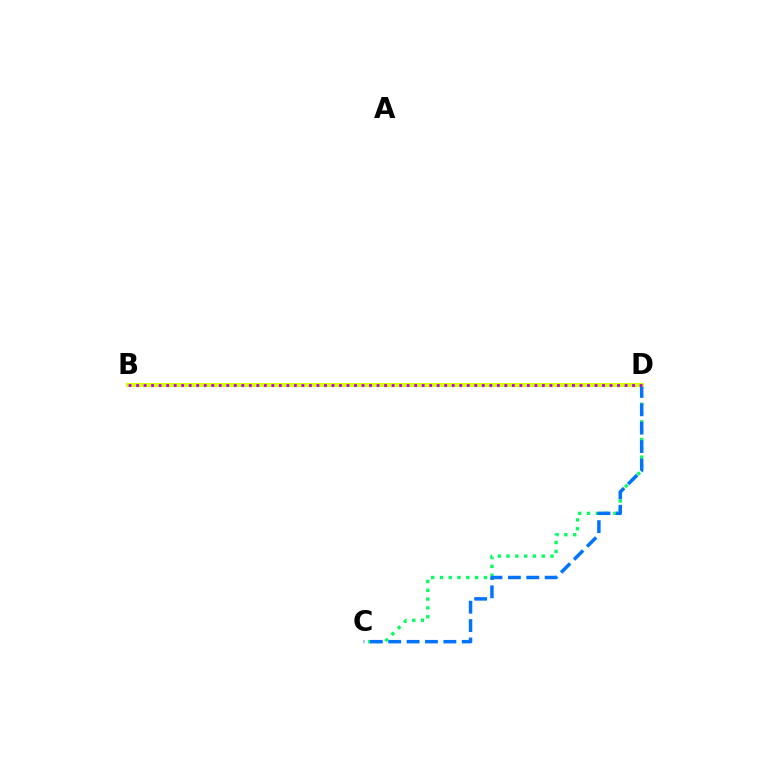{('C', 'D'): [{'color': '#00ff5c', 'line_style': 'dotted', 'thickness': 2.39}, {'color': '#0074ff', 'line_style': 'dashed', 'thickness': 2.5}], ('B', 'D'): [{'color': '#ff0000', 'line_style': 'dashed', 'thickness': 2.08}, {'color': '#d1ff00', 'line_style': 'solid', 'thickness': 2.93}, {'color': '#b900ff', 'line_style': 'dotted', 'thickness': 2.04}]}